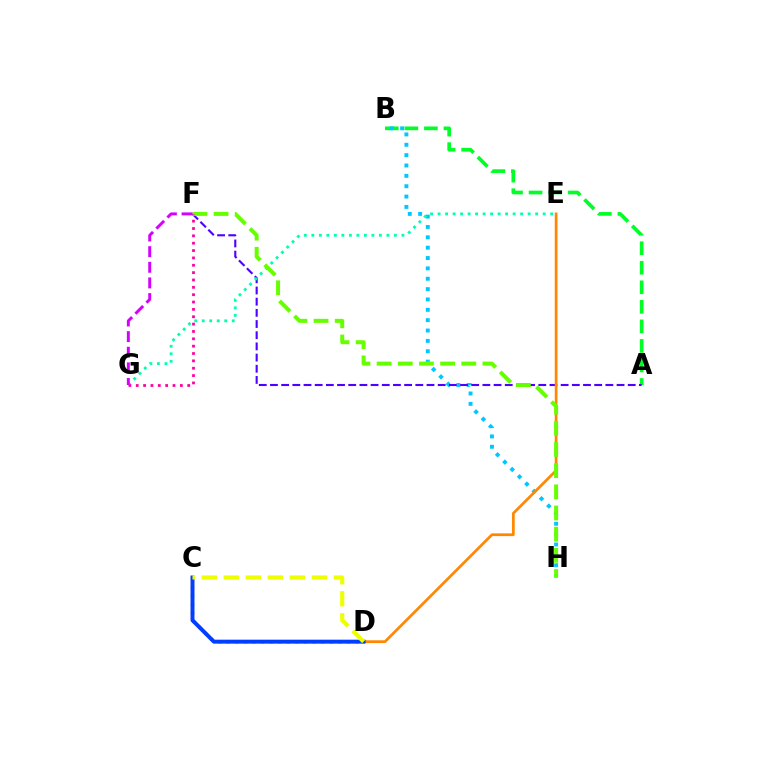{('A', 'B'): [{'color': '#00ff27', 'line_style': 'dashed', 'thickness': 2.65}], ('B', 'H'): [{'color': '#00c7ff', 'line_style': 'dotted', 'thickness': 2.81}], ('A', 'F'): [{'color': '#4f00ff', 'line_style': 'dashed', 'thickness': 1.52}], ('E', 'G'): [{'color': '#00ffaf', 'line_style': 'dotted', 'thickness': 2.04}], ('C', 'D'): [{'color': '#ff0000', 'line_style': 'dotted', 'thickness': 2.33}, {'color': '#003fff', 'line_style': 'solid', 'thickness': 2.85}, {'color': '#eeff00', 'line_style': 'dashed', 'thickness': 2.99}], ('D', 'E'): [{'color': '#ff8800', 'line_style': 'solid', 'thickness': 1.98}], ('F', 'H'): [{'color': '#66ff00', 'line_style': 'dashed', 'thickness': 2.88}], ('F', 'G'): [{'color': '#ff00a0', 'line_style': 'dotted', 'thickness': 2.0}, {'color': '#d600ff', 'line_style': 'dashed', 'thickness': 2.12}]}